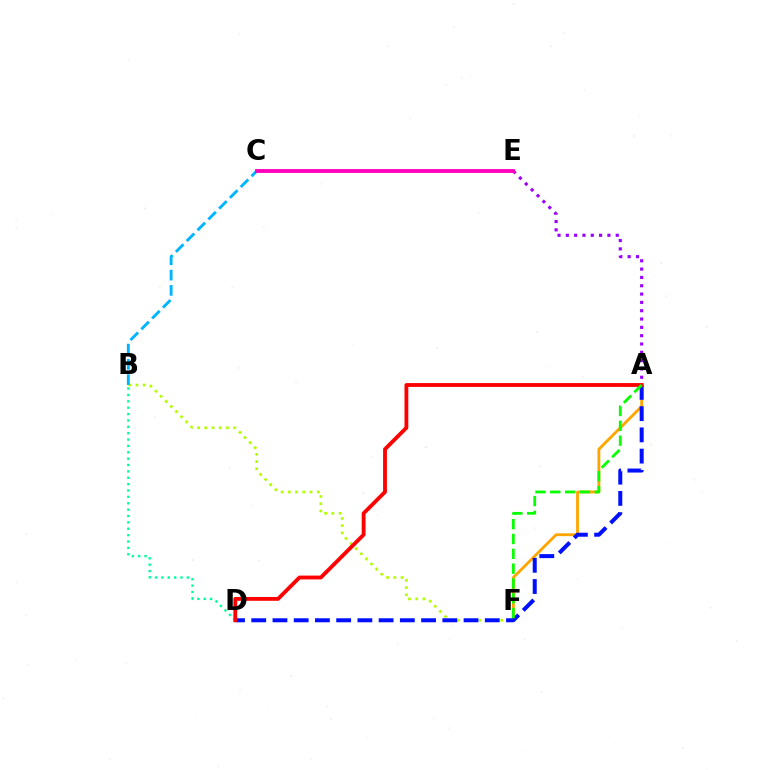{('A', 'F'): [{'color': '#ffa500', 'line_style': 'solid', 'thickness': 2.04}, {'color': '#08ff00', 'line_style': 'dashed', 'thickness': 2.01}], ('B', 'F'): [{'color': '#b3ff00', 'line_style': 'dotted', 'thickness': 1.96}], ('B', 'C'): [{'color': '#00b5ff', 'line_style': 'dashed', 'thickness': 2.08}], ('A', 'D'): [{'color': '#0010ff', 'line_style': 'dashed', 'thickness': 2.88}, {'color': '#ff0000', 'line_style': 'solid', 'thickness': 2.76}], ('B', 'D'): [{'color': '#00ff9d', 'line_style': 'dotted', 'thickness': 1.73}], ('A', 'E'): [{'color': '#9b00ff', 'line_style': 'dotted', 'thickness': 2.26}], ('C', 'E'): [{'color': '#ff00bd', 'line_style': 'solid', 'thickness': 2.77}]}